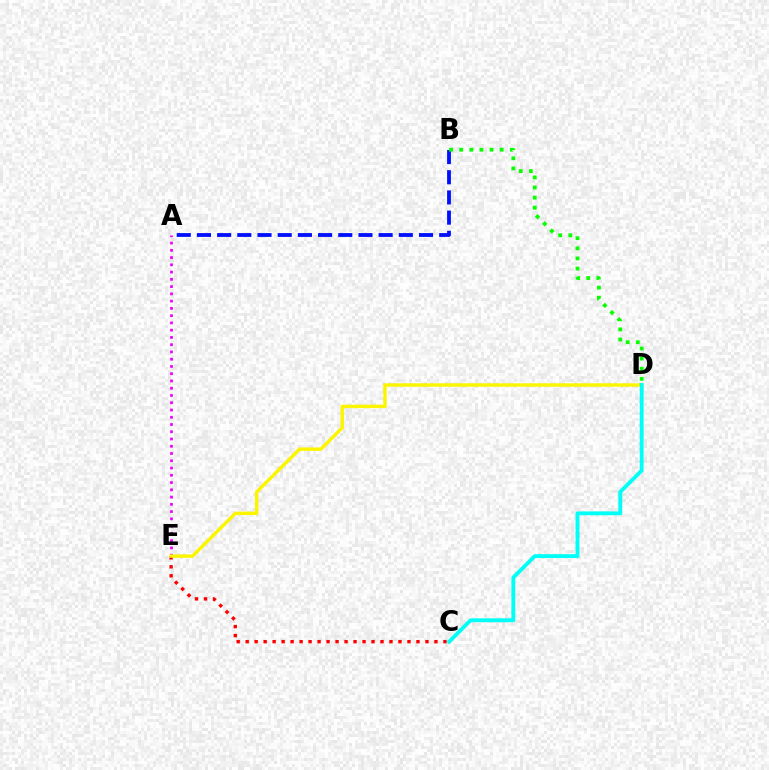{('A', 'B'): [{'color': '#0010ff', 'line_style': 'dashed', 'thickness': 2.74}], ('C', 'E'): [{'color': '#ff0000', 'line_style': 'dotted', 'thickness': 2.44}], ('A', 'E'): [{'color': '#ee00ff', 'line_style': 'dotted', 'thickness': 1.97}], ('B', 'D'): [{'color': '#08ff00', 'line_style': 'dotted', 'thickness': 2.75}], ('D', 'E'): [{'color': '#fcf500', 'line_style': 'solid', 'thickness': 2.47}], ('C', 'D'): [{'color': '#00fff6', 'line_style': 'solid', 'thickness': 2.78}]}